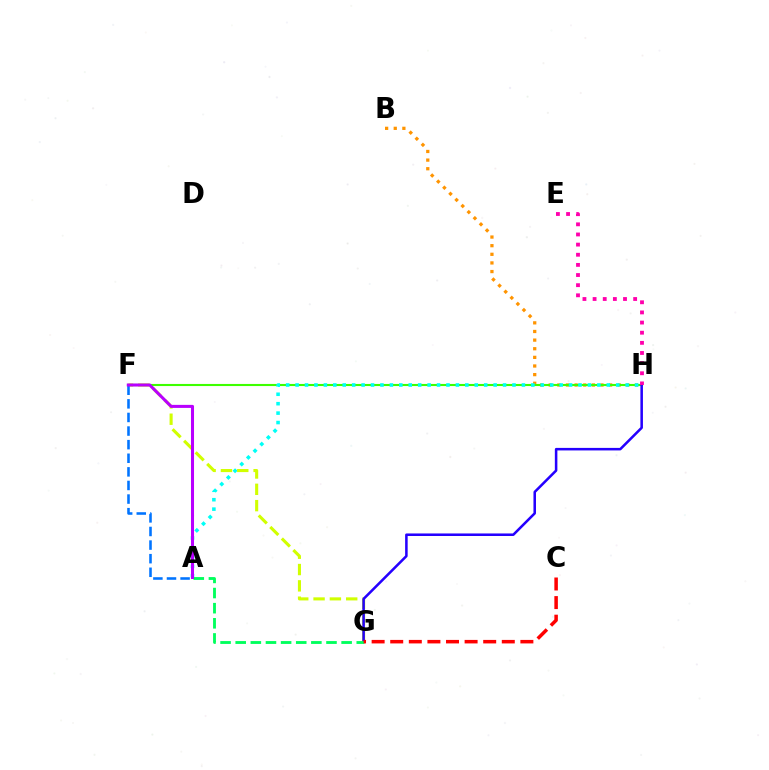{('B', 'H'): [{'color': '#ff9400', 'line_style': 'dotted', 'thickness': 2.34}], ('F', 'H'): [{'color': '#3dff00', 'line_style': 'solid', 'thickness': 1.52}], ('A', 'H'): [{'color': '#00fff6', 'line_style': 'dotted', 'thickness': 2.56}], ('F', 'G'): [{'color': '#d1ff00', 'line_style': 'dashed', 'thickness': 2.22}], ('A', 'F'): [{'color': '#0074ff', 'line_style': 'dashed', 'thickness': 1.85}, {'color': '#b900ff', 'line_style': 'solid', 'thickness': 2.19}], ('G', 'H'): [{'color': '#2500ff', 'line_style': 'solid', 'thickness': 1.83}], ('E', 'H'): [{'color': '#ff00ac', 'line_style': 'dotted', 'thickness': 2.75}], ('A', 'G'): [{'color': '#00ff5c', 'line_style': 'dashed', 'thickness': 2.06}], ('C', 'G'): [{'color': '#ff0000', 'line_style': 'dashed', 'thickness': 2.53}]}